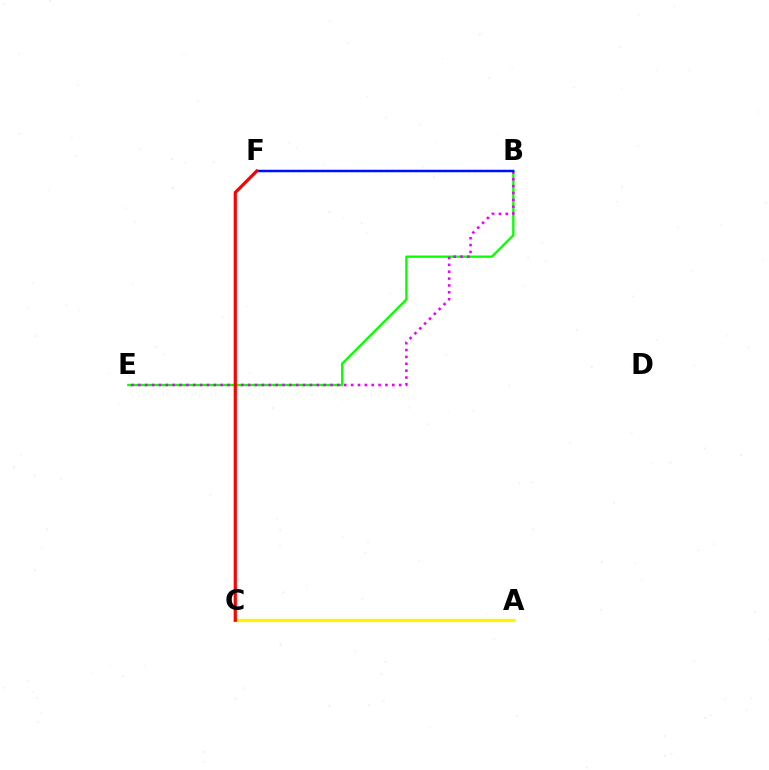{('B', 'E'): [{'color': '#08ff00', 'line_style': 'solid', 'thickness': 1.69}, {'color': '#ee00ff', 'line_style': 'dotted', 'thickness': 1.86}], ('B', 'F'): [{'color': '#00fff6', 'line_style': 'dotted', 'thickness': 1.59}, {'color': '#0010ff', 'line_style': 'solid', 'thickness': 1.79}], ('A', 'C'): [{'color': '#fcf500', 'line_style': 'solid', 'thickness': 2.37}], ('C', 'F'): [{'color': '#ff0000', 'line_style': 'solid', 'thickness': 2.29}]}